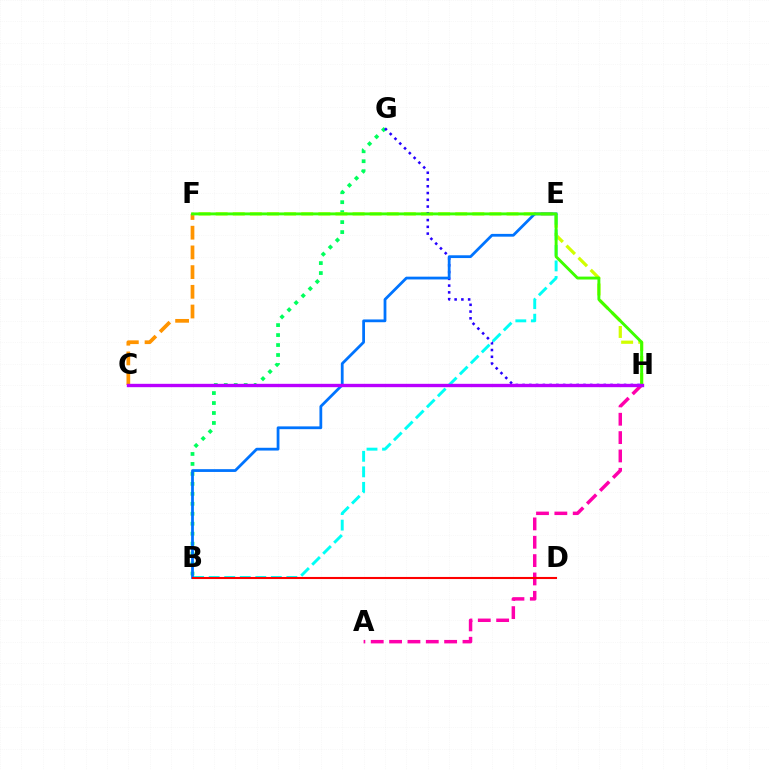{('A', 'H'): [{'color': '#ff00ac', 'line_style': 'dashed', 'thickness': 2.49}], ('C', 'F'): [{'color': '#ff9400', 'line_style': 'dashed', 'thickness': 2.68}], ('B', 'G'): [{'color': '#00ff5c', 'line_style': 'dotted', 'thickness': 2.71}], ('F', 'H'): [{'color': '#d1ff00', 'line_style': 'dashed', 'thickness': 2.32}, {'color': '#3dff00', 'line_style': 'solid', 'thickness': 2.1}], ('G', 'H'): [{'color': '#2500ff', 'line_style': 'dotted', 'thickness': 1.84}], ('B', 'E'): [{'color': '#00fff6', 'line_style': 'dashed', 'thickness': 2.11}, {'color': '#0074ff', 'line_style': 'solid', 'thickness': 2.0}], ('B', 'D'): [{'color': '#ff0000', 'line_style': 'solid', 'thickness': 1.5}], ('C', 'H'): [{'color': '#b900ff', 'line_style': 'solid', 'thickness': 2.42}]}